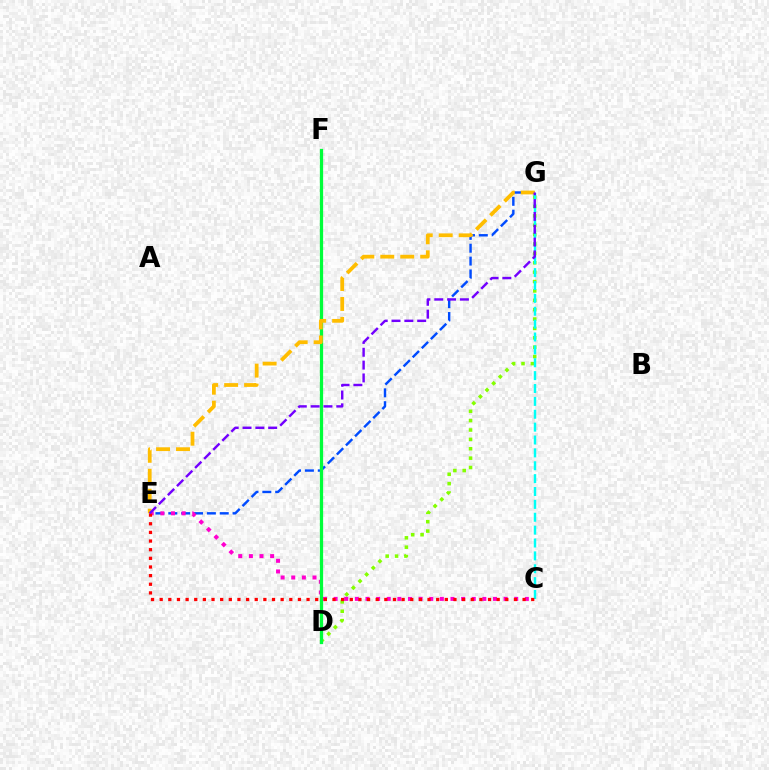{('D', 'G'): [{'color': '#84ff00', 'line_style': 'dotted', 'thickness': 2.55}], ('E', 'G'): [{'color': '#004bff', 'line_style': 'dashed', 'thickness': 1.75}, {'color': '#ffbd00', 'line_style': 'dashed', 'thickness': 2.71}, {'color': '#7200ff', 'line_style': 'dashed', 'thickness': 1.74}], ('C', 'G'): [{'color': '#00fff6', 'line_style': 'dashed', 'thickness': 1.75}], ('C', 'E'): [{'color': '#ff00cf', 'line_style': 'dotted', 'thickness': 2.89}, {'color': '#ff0000', 'line_style': 'dotted', 'thickness': 2.35}], ('D', 'F'): [{'color': '#00ff39', 'line_style': 'solid', 'thickness': 2.34}]}